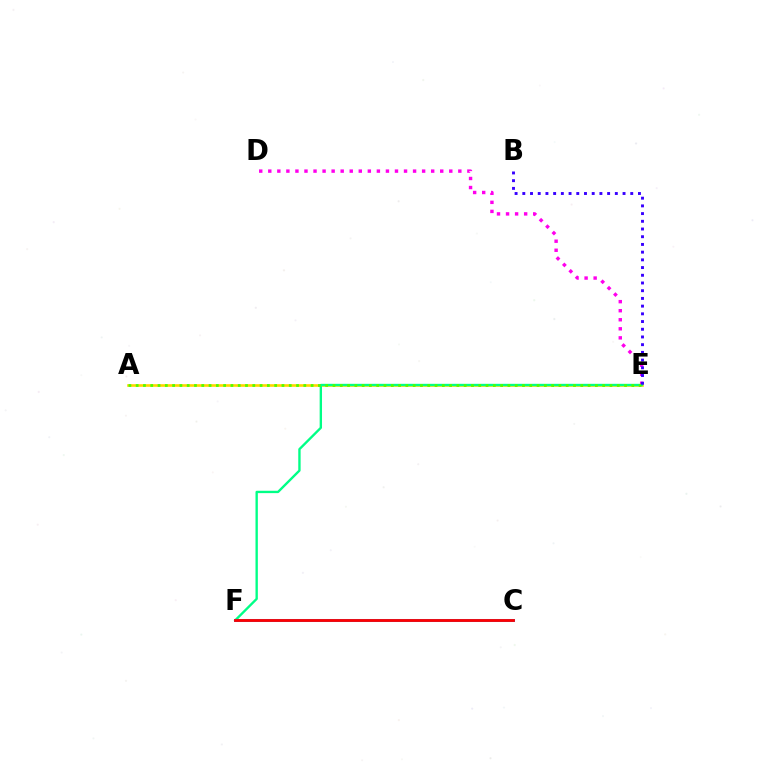{('D', 'E'): [{'color': '#ff00ed', 'line_style': 'dotted', 'thickness': 2.46}], ('A', 'E'): [{'color': '#ffd500', 'line_style': 'solid', 'thickness': 1.89}, {'color': '#4fff00', 'line_style': 'dotted', 'thickness': 1.98}], ('E', 'F'): [{'color': '#00ff86', 'line_style': 'solid', 'thickness': 1.7}], ('C', 'F'): [{'color': '#009eff', 'line_style': 'solid', 'thickness': 2.16}, {'color': '#ff0000', 'line_style': 'solid', 'thickness': 2.01}], ('B', 'E'): [{'color': '#3700ff', 'line_style': 'dotted', 'thickness': 2.09}]}